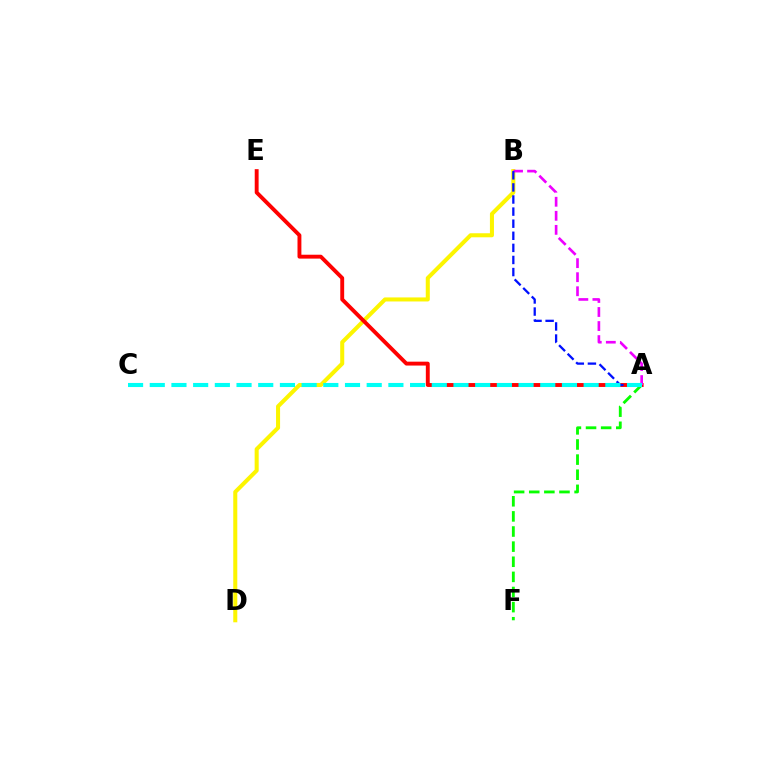{('A', 'F'): [{'color': '#08ff00', 'line_style': 'dashed', 'thickness': 2.05}], ('B', 'D'): [{'color': '#fcf500', 'line_style': 'solid', 'thickness': 2.91}], ('A', 'E'): [{'color': '#ff0000', 'line_style': 'solid', 'thickness': 2.8}], ('A', 'B'): [{'color': '#ee00ff', 'line_style': 'dashed', 'thickness': 1.91}, {'color': '#0010ff', 'line_style': 'dashed', 'thickness': 1.64}], ('A', 'C'): [{'color': '#00fff6', 'line_style': 'dashed', 'thickness': 2.95}]}